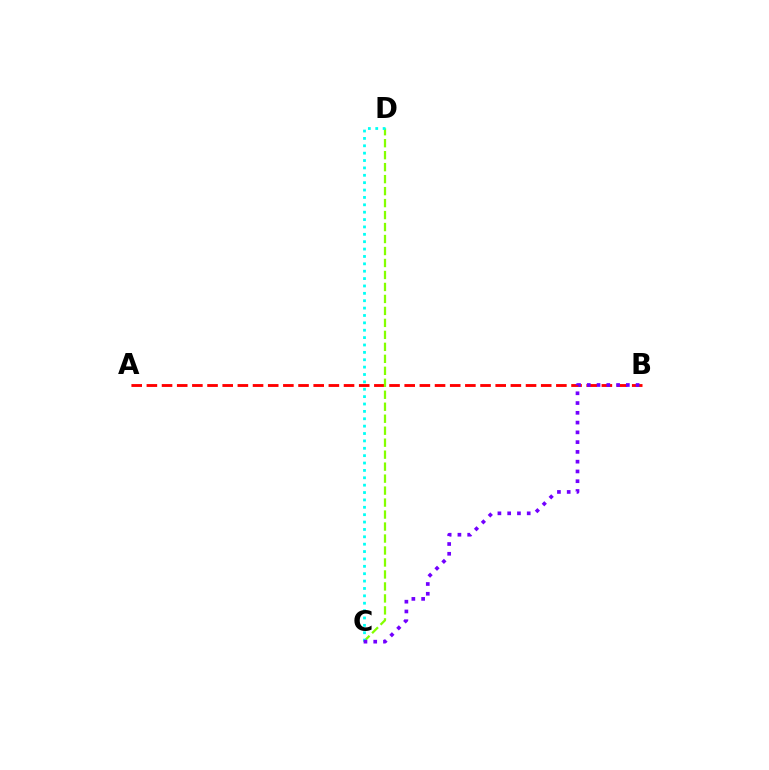{('A', 'B'): [{'color': '#ff0000', 'line_style': 'dashed', 'thickness': 2.06}], ('C', 'D'): [{'color': '#84ff00', 'line_style': 'dashed', 'thickness': 1.63}, {'color': '#00fff6', 'line_style': 'dotted', 'thickness': 2.0}], ('B', 'C'): [{'color': '#7200ff', 'line_style': 'dotted', 'thickness': 2.65}]}